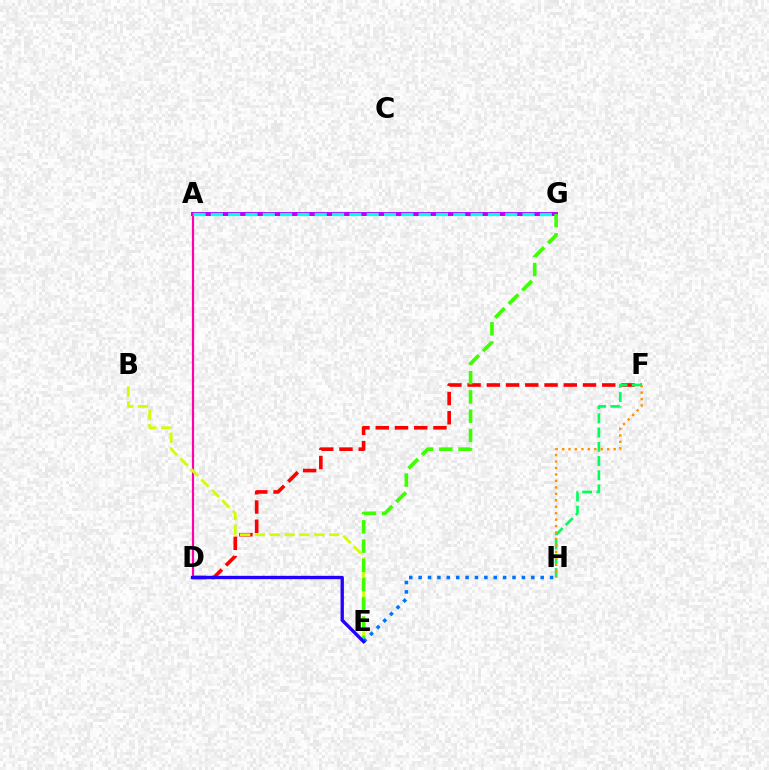{('D', 'F'): [{'color': '#ff0000', 'line_style': 'dashed', 'thickness': 2.61}], ('A', 'G'): [{'color': '#b900ff', 'line_style': 'solid', 'thickness': 2.83}, {'color': '#00fff6', 'line_style': 'dashed', 'thickness': 2.35}], ('F', 'H'): [{'color': '#00ff5c', 'line_style': 'dashed', 'thickness': 1.93}, {'color': '#ff9400', 'line_style': 'dotted', 'thickness': 1.75}], ('A', 'D'): [{'color': '#ff00ac', 'line_style': 'solid', 'thickness': 1.58}], ('B', 'E'): [{'color': '#d1ff00', 'line_style': 'dashed', 'thickness': 2.02}], ('E', 'G'): [{'color': '#3dff00', 'line_style': 'dashed', 'thickness': 2.62}], ('E', 'H'): [{'color': '#0074ff', 'line_style': 'dotted', 'thickness': 2.55}], ('D', 'E'): [{'color': '#2500ff', 'line_style': 'solid', 'thickness': 2.41}]}